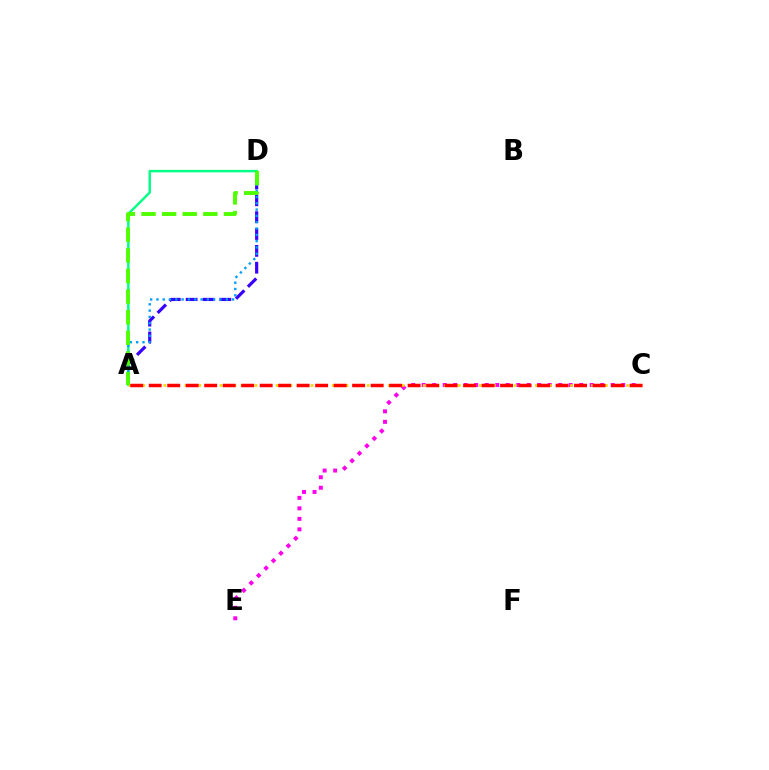{('A', 'D'): [{'color': '#3700ff', 'line_style': 'dashed', 'thickness': 2.29}, {'color': '#00ff86', 'line_style': 'solid', 'thickness': 1.76}, {'color': '#009eff', 'line_style': 'dotted', 'thickness': 1.71}, {'color': '#4fff00', 'line_style': 'dashed', 'thickness': 2.8}], ('C', 'E'): [{'color': '#ff00ed', 'line_style': 'dotted', 'thickness': 2.85}], ('A', 'C'): [{'color': '#ffd500', 'line_style': 'dotted', 'thickness': 1.9}, {'color': '#ff0000', 'line_style': 'dashed', 'thickness': 2.51}]}